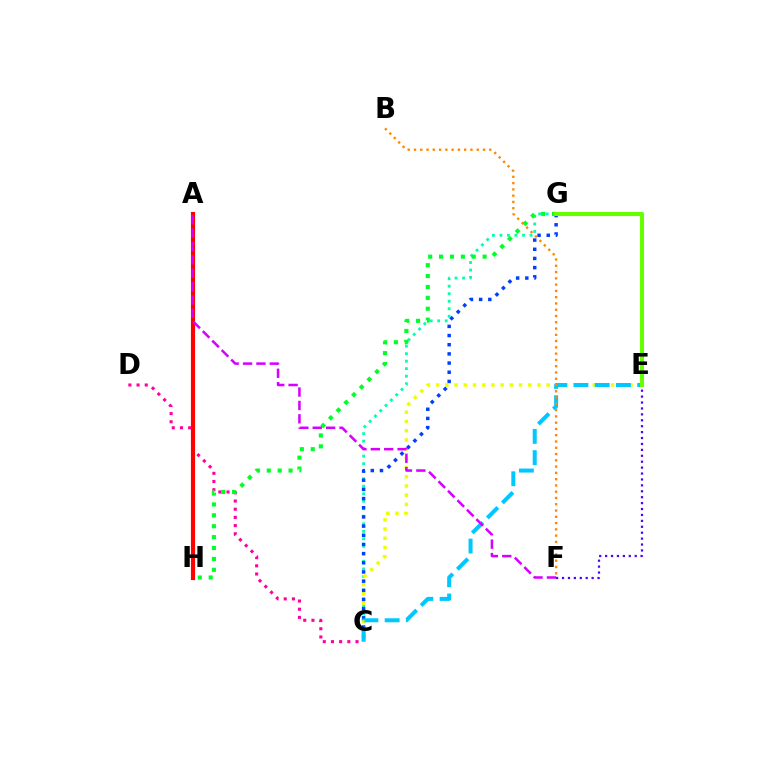{('C', 'G'): [{'color': '#00ffaf', 'line_style': 'dotted', 'thickness': 2.04}, {'color': '#003fff', 'line_style': 'dotted', 'thickness': 2.49}], ('E', 'F'): [{'color': '#4f00ff', 'line_style': 'dotted', 'thickness': 1.61}], ('C', 'D'): [{'color': '#ff00a0', 'line_style': 'dotted', 'thickness': 2.22}], ('C', 'E'): [{'color': '#eeff00', 'line_style': 'dotted', 'thickness': 2.5}, {'color': '#00c7ff', 'line_style': 'dashed', 'thickness': 2.89}], ('G', 'H'): [{'color': '#00ff27', 'line_style': 'dotted', 'thickness': 2.96}], ('A', 'H'): [{'color': '#ff0000', 'line_style': 'solid', 'thickness': 2.99}], ('E', 'G'): [{'color': '#66ff00', 'line_style': 'solid', 'thickness': 2.94}], ('A', 'F'): [{'color': '#d600ff', 'line_style': 'dashed', 'thickness': 1.82}], ('B', 'F'): [{'color': '#ff8800', 'line_style': 'dotted', 'thickness': 1.7}]}